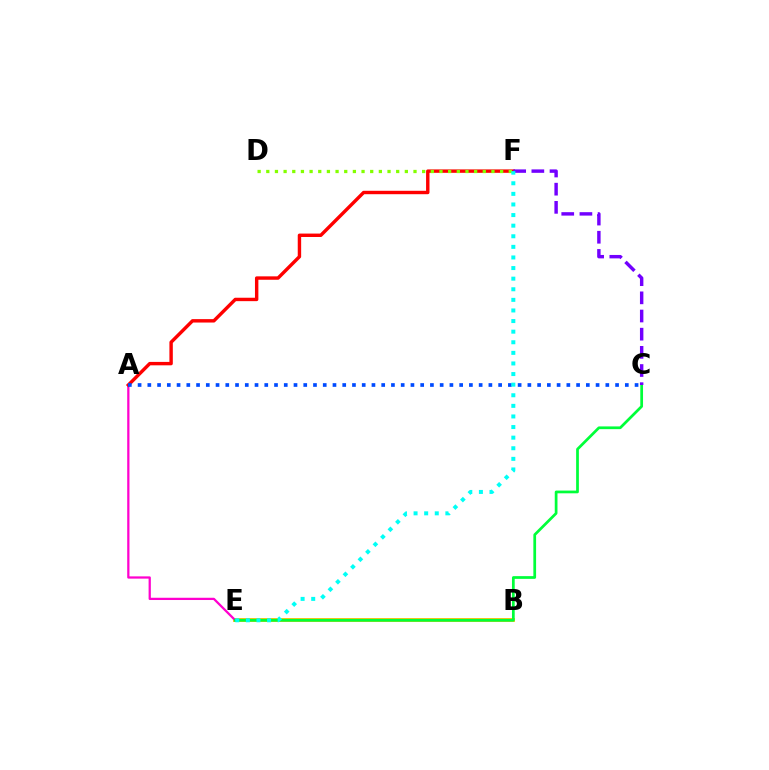{('B', 'E'): [{'color': '#ffbd00', 'line_style': 'solid', 'thickness': 2.75}], ('A', 'E'): [{'color': '#ff00cf', 'line_style': 'solid', 'thickness': 1.62}], ('A', 'F'): [{'color': '#ff0000', 'line_style': 'solid', 'thickness': 2.46}], ('D', 'F'): [{'color': '#84ff00', 'line_style': 'dotted', 'thickness': 2.35}], ('C', 'E'): [{'color': '#00ff39', 'line_style': 'solid', 'thickness': 1.97}], ('C', 'F'): [{'color': '#7200ff', 'line_style': 'dashed', 'thickness': 2.47}], ('A', 'C'): [{'color': '#004bff', 'line_style': 'dotted', 'thickness': 2.65}], ('E', 'F'): [{'color': '#00fff6', 'line_style': 'dotted', 'thickness': 2.88}]}